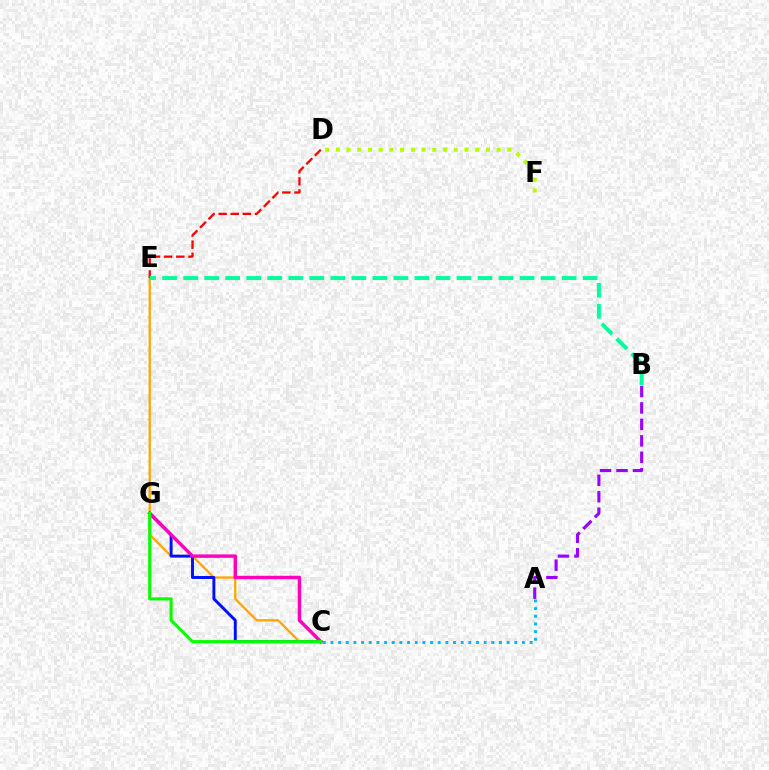{('C', 'E'): [{'color': '#ffa500', 'line_style': 'solid', 'thickness': 1.64}], ('C', 'G'): [{'color': '#0010ff', 'line_style': 'solid', 'thickness': 2.11}, {'color': '#ff00bd', 'line_style': 'solid', 'thickness': 2.47}, {'color': '#08ff00', 'line_style': 'solid', 'thickness': 2.26}], ('D', 'F'): [{'color': '#b3ff00', 'line_style': 'dotted', 'thickness': 2.91}], ('D', 'E'): [{'color': '#ff0000', 'line_style': 'dashed', 'thickness': 1.64}], ('A', 'C'): [{'color': '#00b5ff', 'line_style': 'dotted', 'thickness': 2.08}], ('B', 'E'): [{'color': '#00ff9d', 'line_style': 'dashed', 'thickness': 2.86}], ('A', 'B'): [{'color': '#9b00ff', 'line_style': 'dashed', 'thickness': 2.23}]}